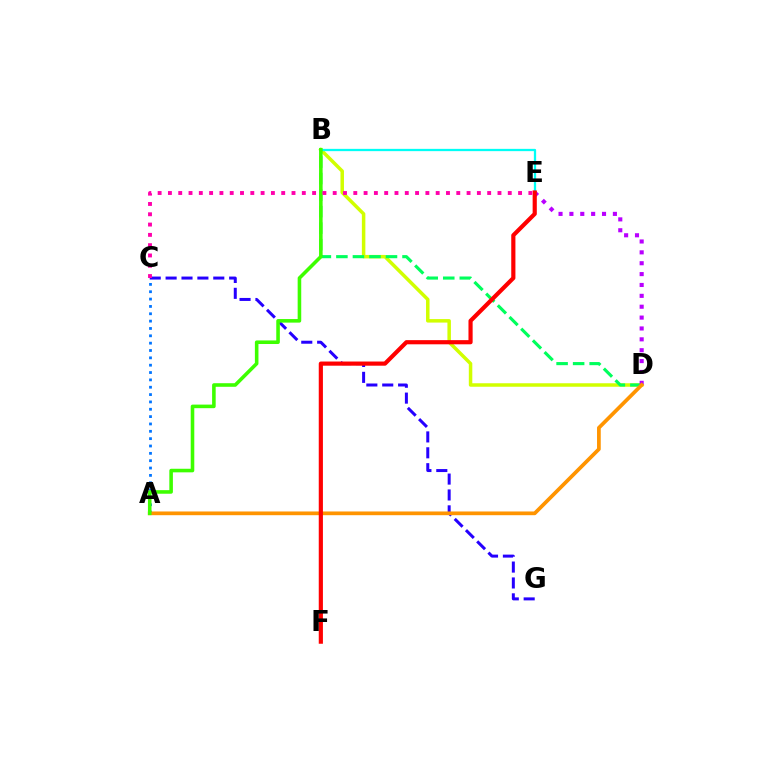{('B', 'D'): [{'color': '#d1ff00', 'line_style': 'solid', 'thickness': 2.52}, {'color': '#00ff5c', 'line_style': 'dashed', 'thickness': 2.25}], ('A', 'C'): [{'color': '#0074ff', 'line_style': 'dotted', 'thickness': 2.0}], ('C', 'G'): [{'color': '#2500ff', 'line_style': 'dashed', 'thickness': 2.16}], ('B', 'E'): [{'color': '#00fff6', 'line_style': 'solid', 'thickness': 1.64}], ('D', 'E'): [{'color': '#b900ff', 'line_style': 'dotted', 'thickness': 2.95}], ('A', 'D'): [{'color': '#ff9400', 'line_style': 'solid', 'thickness': 2.68}], ('A', 'B'): [{'color': '#3dff00', 'line_style': 'solid', 'thickness': 2.58}], ('E', 'F'): [{'color': '#ff0000', 'line_style': 'solid', 'thickness': 3.0}], ('C', 'E'): [{'color': '#ff00ac', 'line_style': 'dotted', 'thickness': 2.8}]}